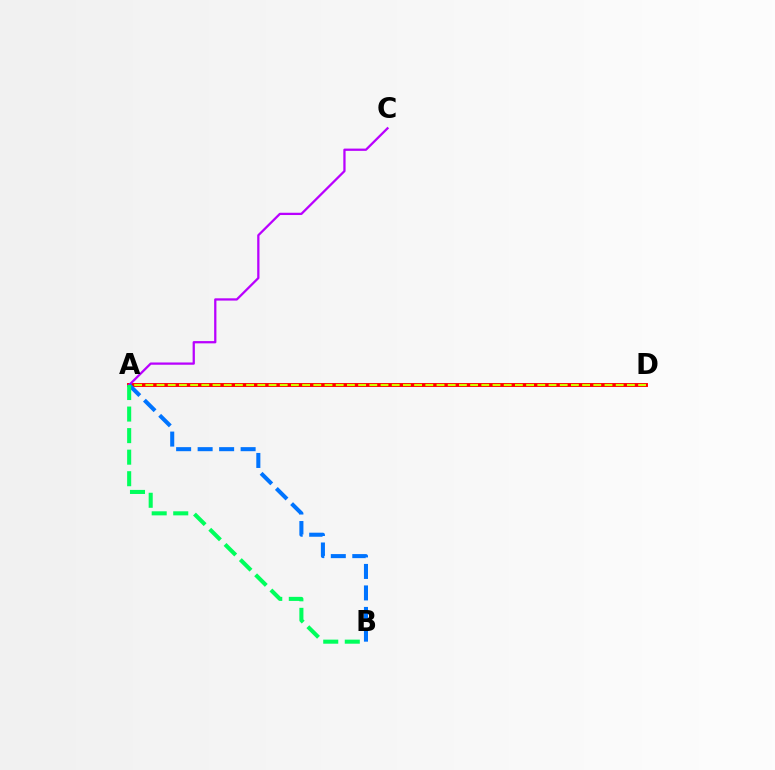{('A', 'D'): [{'color': '#ff0000', 'line_style': 'solid', 'thickness': 2.81}, {'color': '#d1ff00', 'line_style': 'dashed', 'thickness': 1.52}], ('A', 'C'): [{'color': '#b900ff', 'line_style': 'solid', 'thickness': 1.63}], ('A', 'B'): [{'color': '#0074ff', 'line_style': 'dashed', 'thickness': 2.92}, {'color': '#00ff5c', 'line_style': 'dashed', 'thickness': 2.93}]}